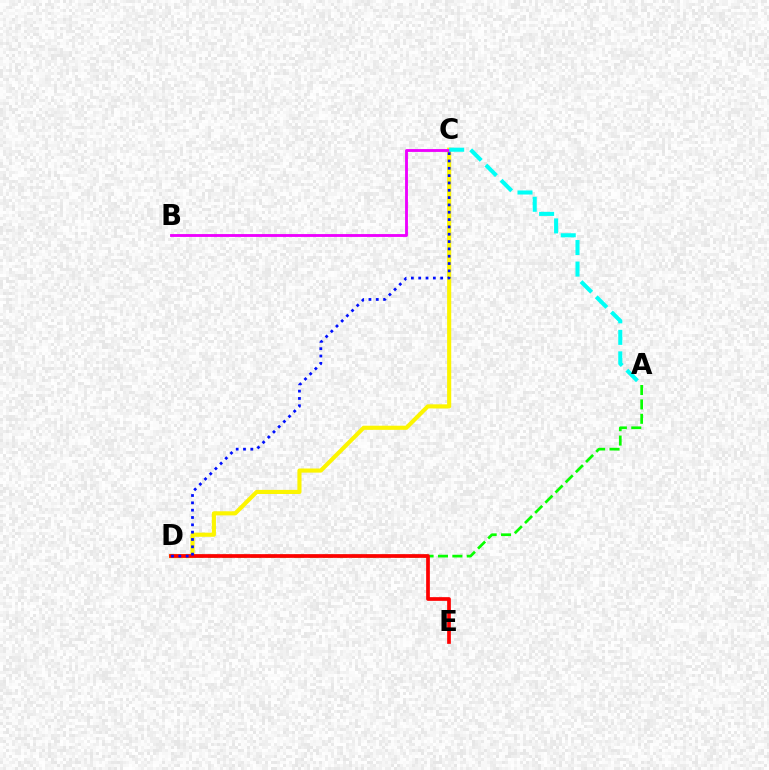{('A', 'D'): [{'color': '#08ff00', 'line_style': 'dashed', 'thickness': 1.95}], ('C', 'D'): [{'color': '#fcf500', 'line_style': 'solid', 'thickness': 2.96}, {'color': '#0010ff', 'line_style': 'dotted', 'thickness': 1.99}], ('D', 'E'): [{'color': '#ff0000', 'line_style': 'solid', 'thickness': 2.67}], ('B', 'C'): [{'color': '#ee00ff', 'line_style': 'solid', 'thickness': 2.05}], ('A', 'C'): [{'color': '#00fff6', 'line_style': 'dashed', 'thickness': 2.92}]}